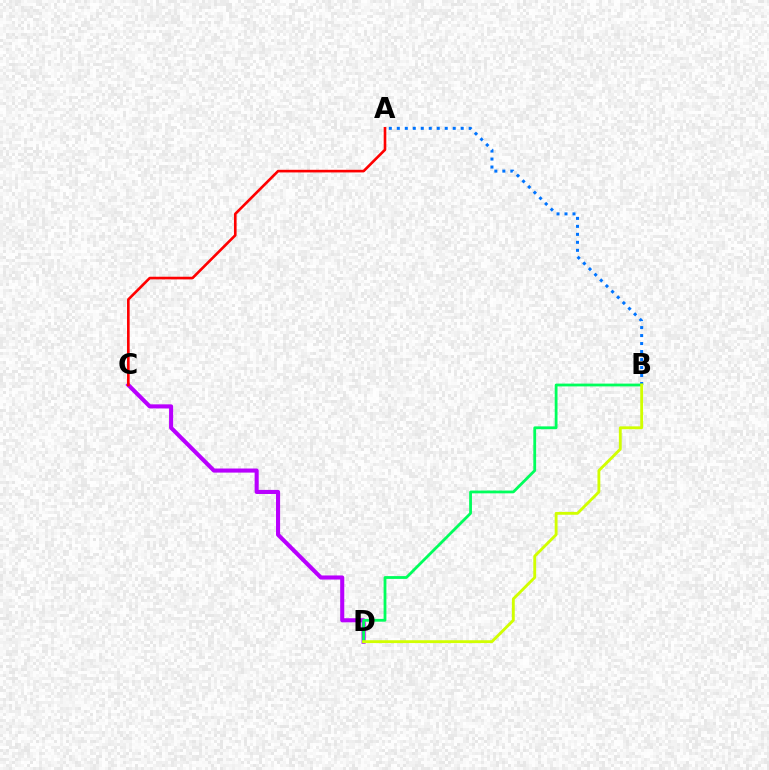{('C', 'D'): [{'color': '#b900ff', 'line_style': 'solid', 'thickness': 2.94}], ('A', 'B'): [{'color': '#0074ff', 'line_style': 'dotted', 'thickness': 2.17}], ('B', 'D'): [{'color': '#00ff5c', 'line_style': 'solid', 'thickness': 2.01}, {'color': '#d1ff00', 'line_style': 'solid', 'thickness': 2.05}], ('A', 'C'): [{'color': '#ff0000', 'line_style': 'solid', 'thickness': 1.89}]}